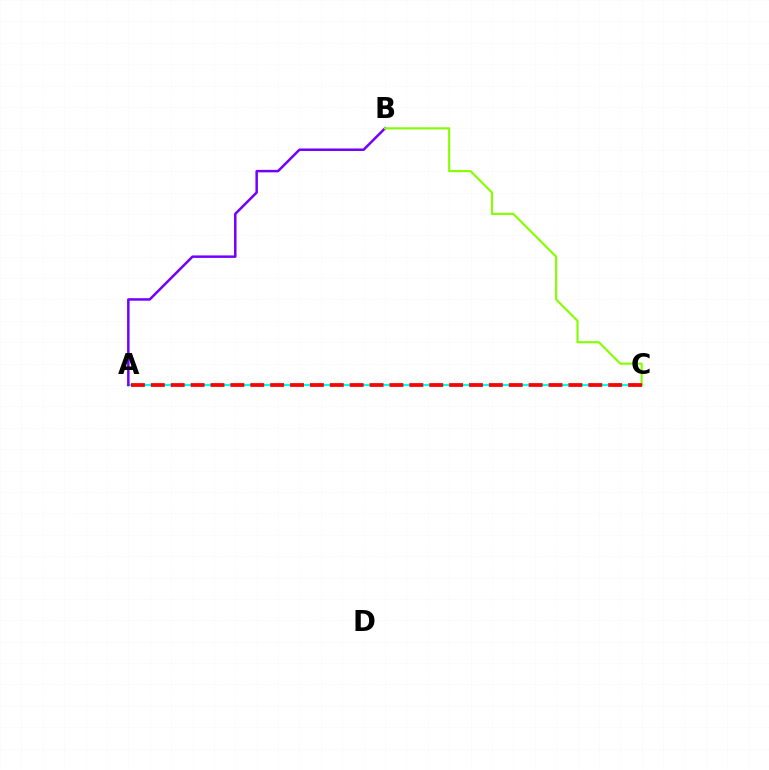{('A', 'C'): [{'color': '#00fff6', 'line_style': 'solid', 'thickness': 1.64}, {'color': '#ff0000', 'line_style': 'dashed', 'thickness': 2.7}], ('A', 'B'): [{'color': '#7200ff', 'line_style': 'solid', 'thickness': 1.8}], ('B', 'C'): [{'color': '#84ff00', 'line_style': 'solid', 'thickness': 1.54}]}